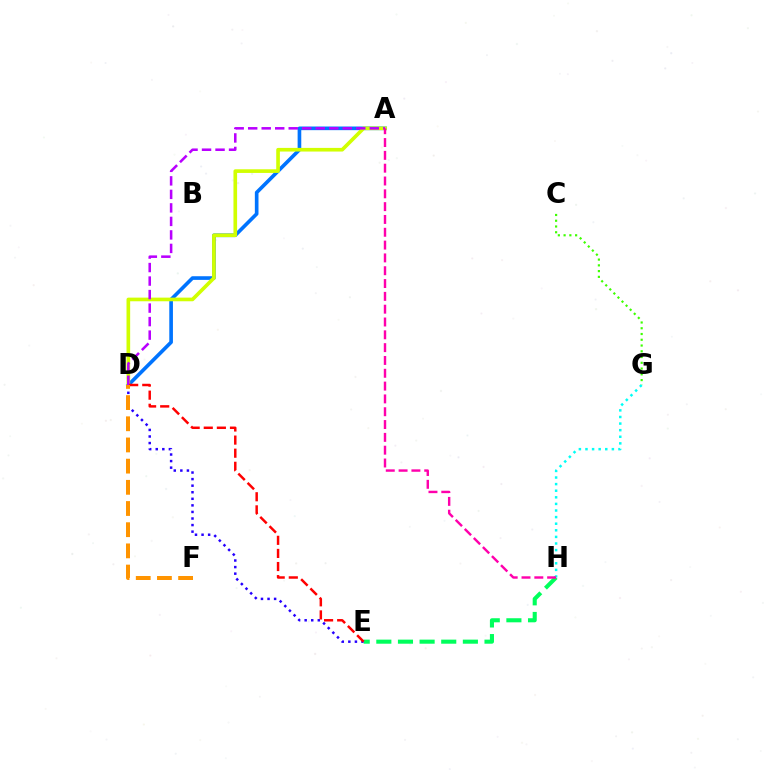{('E', 'H'): [{'color': '#00ff5c', 'line_style': 'dashed', 'thickness': 2.94}], ('A', 'D'): [{'color': '#0074ff', 'line_style': 'solid', 'thickness': 2.63}, {'color': '#d1ff00', 'line_style': 'solid', 'thickness': 2.63}, {'color': '#b900ff', 'line_style': 'dashed', 'thickness': 1.84}], ('G', 'H'): [{'color': '#00fff6', 'line_style': 'dotted', 'thickness': 1.79}], ('D', 'E'): [{'color': '#2500ff', 'line_style': 'dotted', 'thickness': 1.78}, {'color': '#ff0000', 'line_style': 'dashed', 'thickness': 1.78}], ('D', 'F'): [{'color': '#ff9400', 'line_style': 'dashed', 'thickness': 2.88}], ('C', 'G'): [{'color': '#3dff00', 'line_style': 'dotted', 'thickness': 1.56}], ('A', 'H'): [{'color': '#ff00ac', 'line_style': 'dashed', 'thickness': 1.74}]}